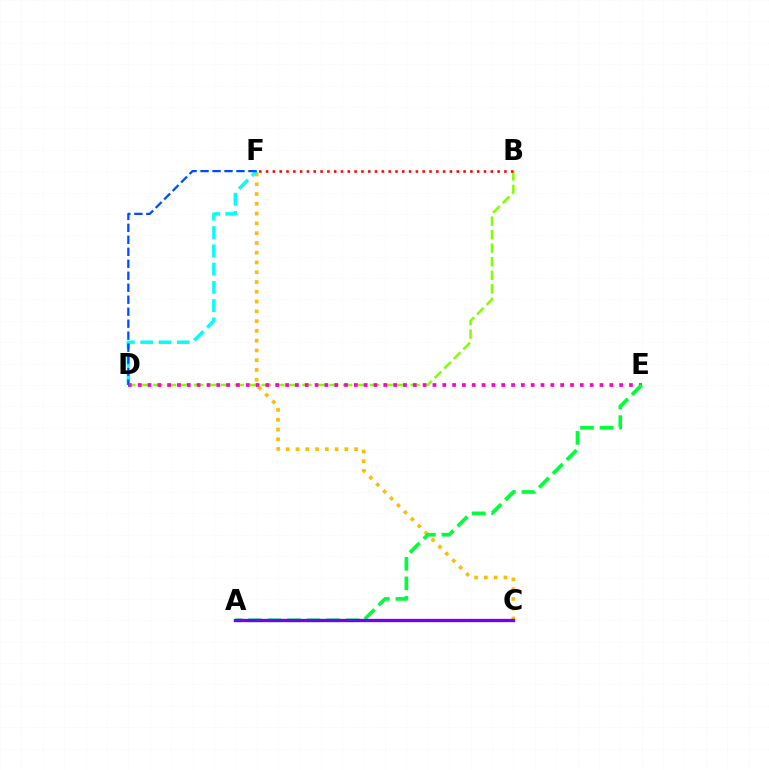{('B', 'D'): [{'color': '#84ff00', 'line_style': 'dashed', 'thickness': 1.84}], ('D', 'E'): [{'color': '#ff00cf', 'line_style': 'dotted', 'thickness': 2.67}], ('C', 'F'): [{'color': '#ffbd00', 'line_style': 'dotted', 'thickness': 2.66}], ('B', 'F'): [{'color': '#ff0000', 'line_style': 'dotted', 'thickness': 1.85}], ('D', 'F'): [{'color': '#00fff6', 'line_style': 'dashed', 'thickness': 2.48}, {'color': '#004bff', 'line_style': 'dashed', 'thickness': 1.63}], ('A', 'E'): [{'color': '#00ff39', 'line_style': 'dashed', 'thickness': 2.65}], ('A', 'C'): [{'color': '#7200ff', 'line_style': 'solid', 'thickness': 2.39}]}